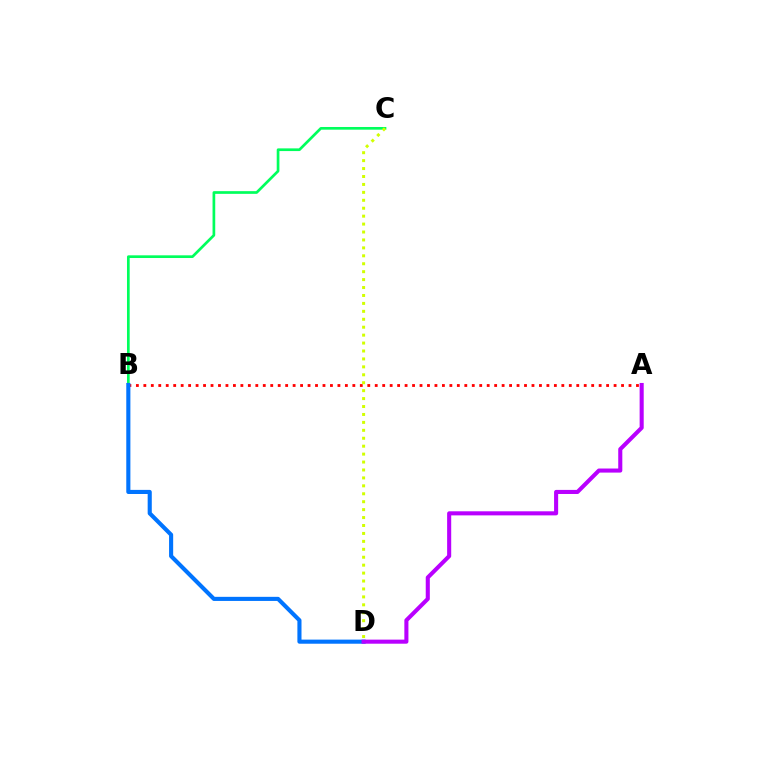{('A', 'B'): [{'color': '#ff0000', 'line_style': 'dotted', 'thickness': 2.03}], ('B', 'C'): [{'color': '#00ff5c', 'line_style': 'solid', 'thickness': 1.94}], ('B', 'D'): [{'color': '#0074ff', 'line_style': 'solid', 'thickness': 2.96}], ('A', 'D'): [{'color': '#b900ff', 'line_style': 'solid', 'thickness': 2.94}], ('C', 'D'): [{'color': '#d1ff00', 'line_style': 'dotted', 'thickness': 2.16}]}